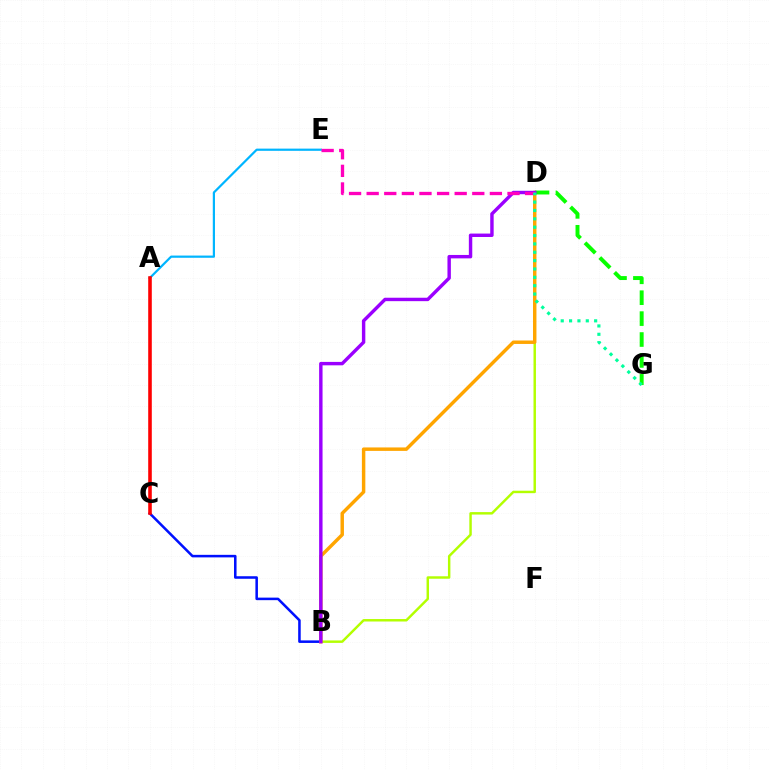{('A', 'E'): [{'color': '#00b5ff', 'line_style': 'solid', 'thickness': 1.59}], ('B', 'C'): [{'color': '#0010ff', 'line_style': 'solid', 'thickness': 1.83}], ('B', 'D'): [{'color': '#b3ff00', 'line_style': 'solid', 'thickness': 1.77}, {'color': '#ffa500', 'line_style': 'solid', 'thickness': 2.48}, {'color': '#9b00ff', 'line_style': 'solid', 'thickness': 2.46}], ('D', 'G'): [{'color': '#08ff00', 'line_style': 'dashed', 'thickness': 2.84}, {'color': '#00ff9d', 'line_style': 'dotted', 'thickness': 2.27}], ('A', 'C'): [{'color': '#ff0000', 'line_style': 'solid', 'thickness': 2.58}], ('D', 'E'): [{'color': '#ff00bd', 'line_style': 'dashed', 'thickness': 2.39}]}